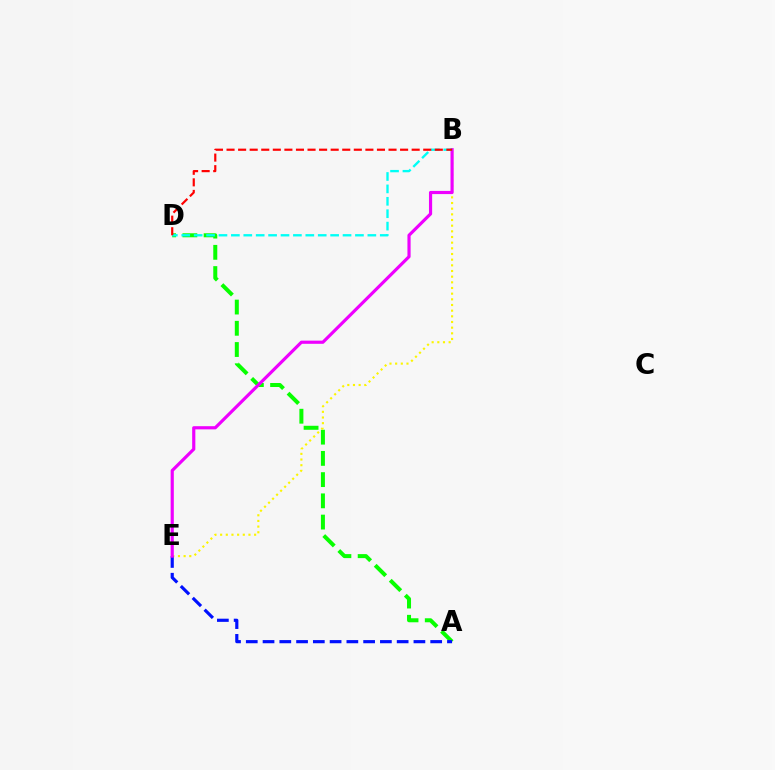{('A', 'D'): [{'color': '#08ff00', 'line_style': 'dashed', 'thickness': 2.88}], ('B', 'E'): [{'color': '#fcf500', 'line_style': 'dotted', 'thickness': 1.54}, {'color': '#ee00ff', 'line_style': 'solid', 'thickness': 2.28}], ('A', 'E'): [{'color': '#0010ff', 'line_style': 'dashed', 'thickness': 2.28}], ('B', 'D'): [{'color': '#00fff6', 'line_style': 'dashed', 'thickness': 1.69}, {'color': '#ff0000', 'line_style': 'dashed', 'thickness': 1.57}]}